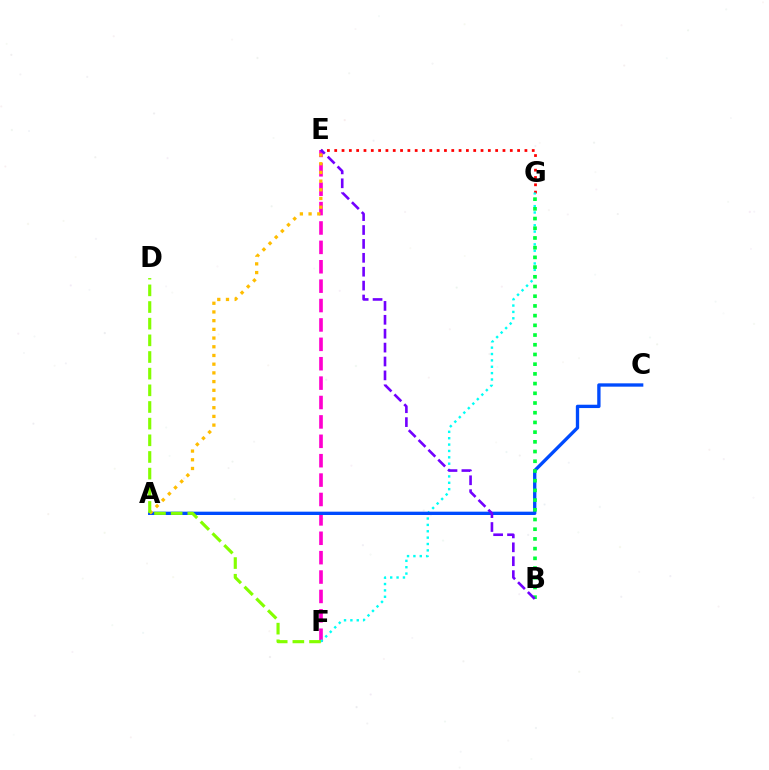{('E', 'G'): [{'color': '#ff0000', 'line_style': 'dotted', 'thickness': 1.99}], ('E', 'F'): [{'color': '#ff00cf', 'line_style': 'dashed', 'thickness': 2.63}], ('F', 'G'): [{'color': '#00fff6', 'line_style': 'dotted', 'thickness': 1.73}], ('A', 'C'): [{'color': '#004bff', 'line_style': 'solid', 'thickness': 2.4}], ('B', 'G'): [{'color': '#00ff39', 'line_style': 'dotted', 'thickness': 2.64}], ('A', 'E'): [{'color': '#ffbd00', 'line_style': 'dotted', 'thickness': 2.36}], ('D', 'F'): [{'color': '#84ff00', 'line_style': 'dashed', 'thickness': 2.26}], ('B', 'E'): [{'color': '#7200ff', 'line_style': 'dashed', 'thickness': 1.89}]}